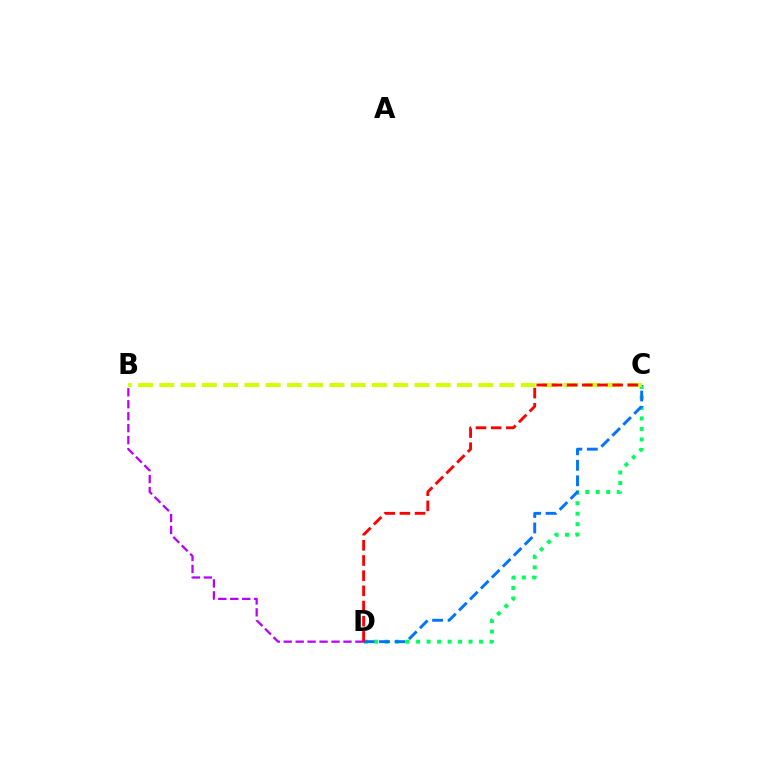{('C', 'D'): [{'color': '#00ff5c', 'line_style': 'dotted', 'thickness': 2.85}, {'color': '#0074ff', 'line_style': 'dashed', 'thickness': 2.1}, {'color': '#ff0000', 'line_style': 'dashed', 'thickness': 2.06}], ('B', 'D'): [{'color': '#b900ff', 'line_style': 'dashed', 'thickness': 1.62}], ('B', 'C'): [{'color': '#d1ff00', 'line_style': 'dashed', 'thickness': 2.89}]}